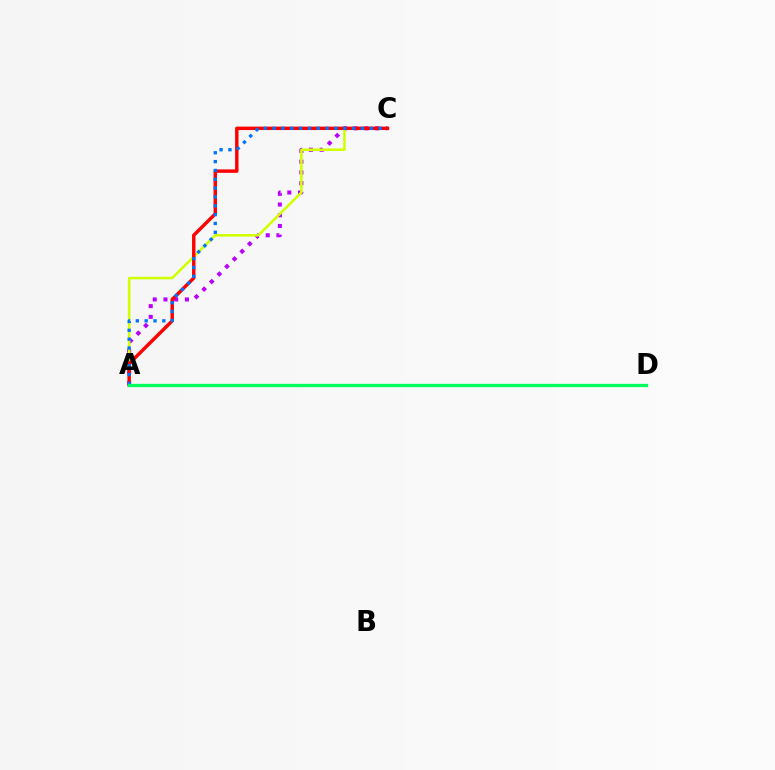{('A', 'C'): [{'color': '#b900ff', 'line_style': 'dotted', 'thickness': 2.91}, {'color': '#d1ff00', 'line_style': 'solid', 'thickness': 1.84}, {'color': '#ff0000', 'line_style': 'solid', 'thickness': 2.47}, {'color': '#0074ff', 'line_style': 'dotted', 'thickness': 2.4}], ('A', 'D'): [{'color': '#00ff5c', 'line_style': 'solid', 'thickness': 2.37}]}